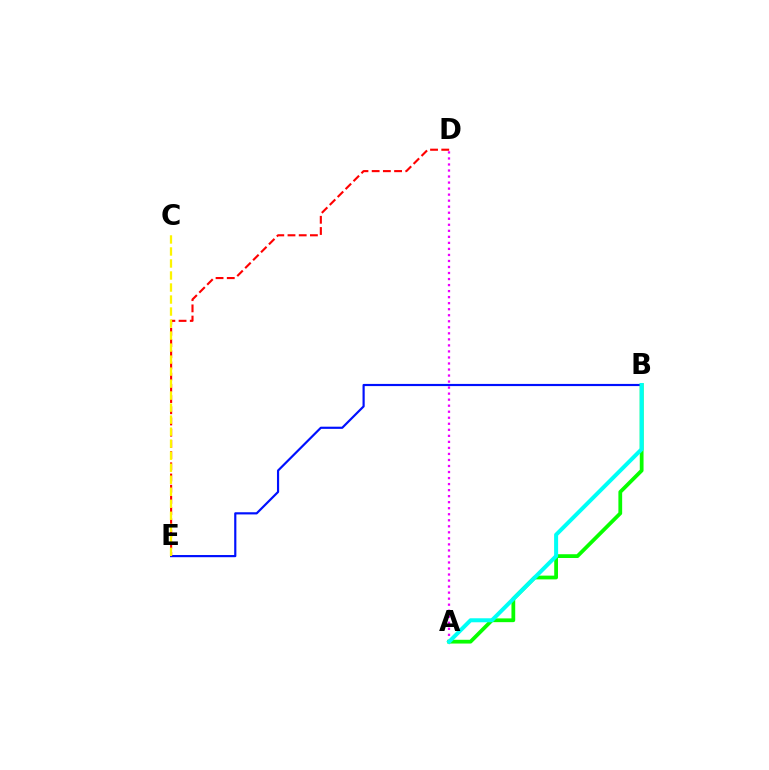{('B', 'E'): [{'color': '#0010ff', 'line_style': 'solid', 'thickness': 1.57}], ('D', 'E'): [{'color': '#ff0000', 'line_style': 'dashed', 'thickness': 1.52}], ('A', 'B'): [{'color': '#08ff00', 'line_style': 'solid', 'thickness': 2.71}, {'color': '#00fff6', 'line_style': 'solid', 'thickness': 2.89}], ('A', 'D'): [{'color': '#ee00ff', 'line_style': 'dotted', 'thickness': 1.64}], ('C', 'E'): [{'color': '#fcf500', 'line_style': 'dashed', 'thickness': 1.63}]}